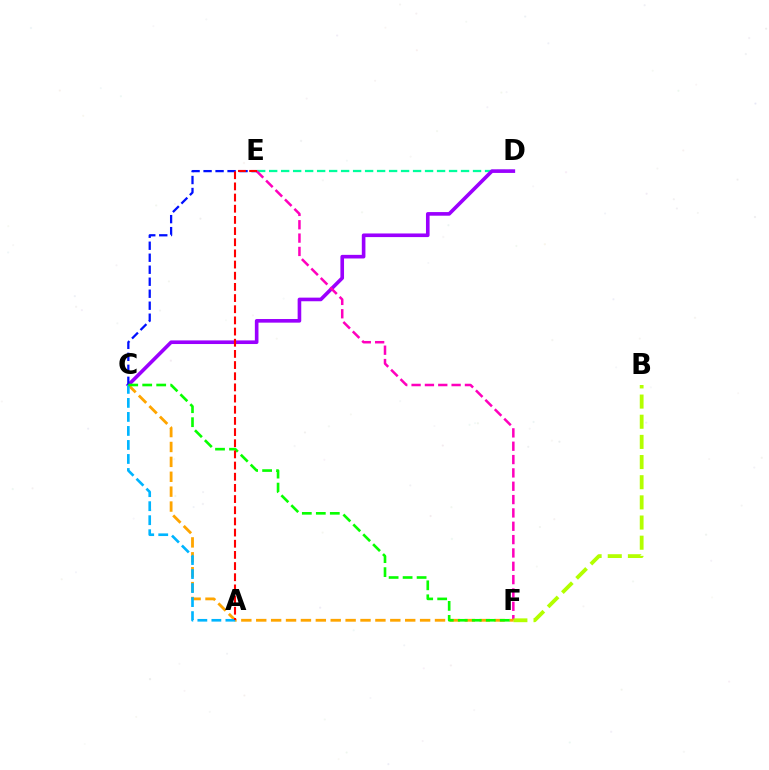{('D', 'E'): [{'color': '#00ff9d', 'line_style': 'dashed', 'thickness': 1.63}], ('C', 'D'): [{'color': '#9b00ff', 'line_style': 'solid', 'thickness': 2.61}], ('E', 'F'): [{'color': '#ff00bd', 'line_style': 'dashed', 'thickness': 1.81}], ('B', 'F'): [{'color': '#b3ff00', 'line_style': 'dashed', 'thickness': 2.74}], ('C', 'F'): [{'color': '#ffa500', 'line_style': 'dashed', 'thickness': 2.02}, {'color': '#08ff00', 'line_style': 'dashed', 'thickness': 1.9}], ('C', 'E'): [{'color': '#0010ff', 'line_style': 'dashed', 'thickness': 1.63}], ('A', 'C'): [{'color': '#00b5ff', 'line_style': 'dashed', 'thickness': 1.9}], ('A', 'E'): [{'color': '#ff0000', 'line_style': 'dashed', 'thickness': 1.52}]}